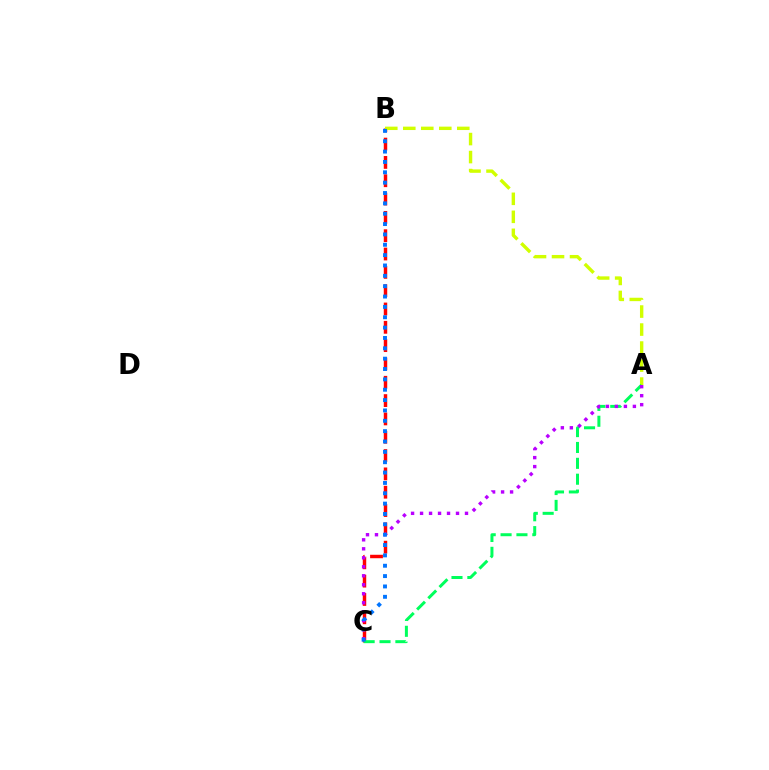{('B', 'C'): [{'color': '#ff0000', 'line_style': 'dashed', 'thickness': 2.49}, {'color': '#0074ff', 'line_style': 'dotted', 'thickness': 2.81}], ('A', 'B'): [{'color': '#d1ff00', 'line_style': 'dashed', 'thickness': 2.45}], ('A', 'C'): [{'color': '#00ff5c', 'line_style': 'dashed', 'thickness': 2.16}, {'color': '#b900ff', 'line_style': 'dotted', 'thickness': 2.44}]}